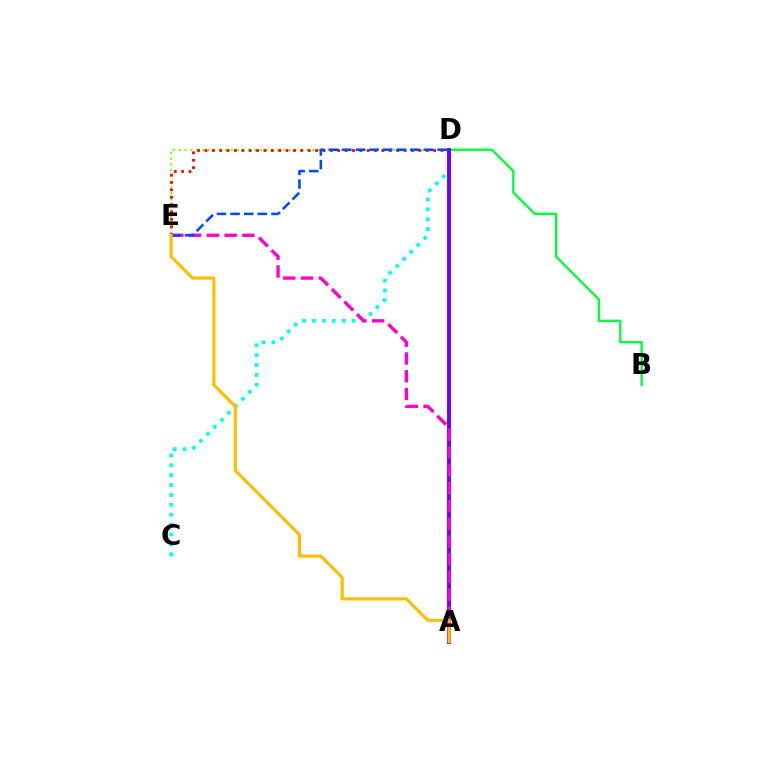{('C', 'D'): [{'color': '#00fff6', 'line_style': 'dotted', 'thickness': 2.69}], ('B', 'D'): [{'color': '#00ff39', 'line_style': 'solid', 'thickness': 1.7}], ('D', 'E'): [{'color': '#84ff00', 'line_style': 'dotted', 'thickness': 1.57}, {'color': '#ff0000', 'line_style': 'dotted', 'thickness': 2.0}, {'color': '#004bff', 'line_style': 'dashed', 'thickness': 1.85}], ('A', 'D'): [{'color': '#7200ff', 'line_style': 'solid', 'thickness': 2.84}], ('A', 'E'): [{'color': '#ff00cf', 'line_style': 'dashed', 'thickness': 2.41}, {'color': '#ffbd00', 'line_style': 'solid', 'thickness': 2.27}]}